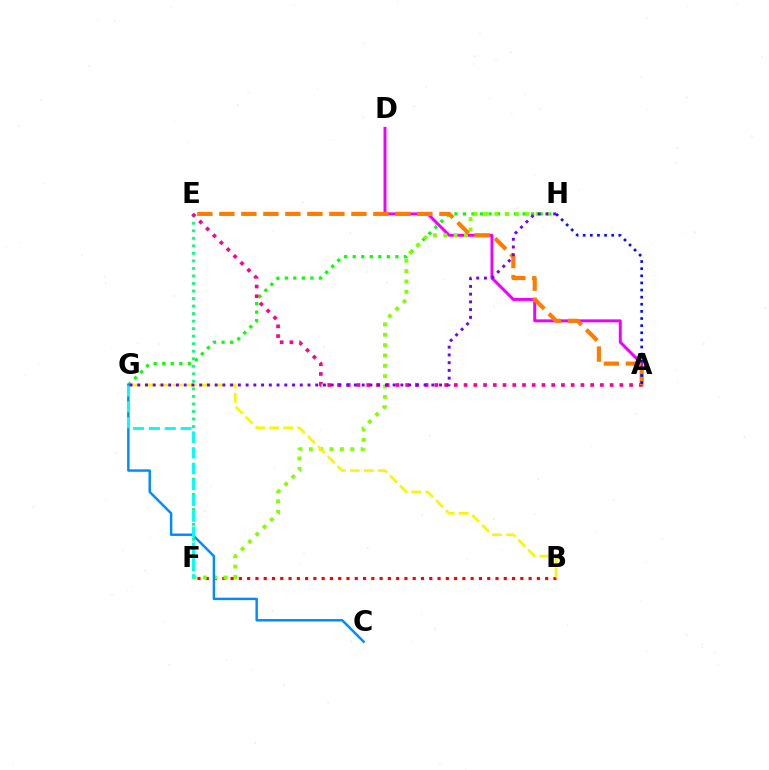{('E', 'F'): [{'color': '#00ff74', 'line_style': 'dotted', 'thickness': 2.05}], ('A', 'D'): [{'color': '#ee00ff', 'line_style': 'solid', 'thickness': 2.12}], ('G', 'H'): [{'color': '#08ff00', 'line_style': 'dotted', 'thickness': 2.32}, {'color': '#7200ff', 'line_style': 'dotted', 'thickness': 2.1}], ('B', 'F'): [{'color': '#ff0000', 'line_style': 'dotted', 'thickness': 2.25}], ('F', 'H'): [{'color': '#84ff00', 'line_style': 'dotted', 'thickness': 2.81}], ('A', 'E'): [{'color': '#ff0094', 'line_style': 'dotted', 'thickness': 2.65}, {'color': '#ff7c00', 'line_style': 'dashed', 'thickness': 2.99}], ('C', 'G'): [{'color': '#008cff', 'line_style': 'solid', 'thickness': 1.78}], ('B', 'G'): [{'color': '#fcf500', 'line_style': 'dashed', 'thickness': 1.91}], ('F', 'G'): [{'color': '#00fff6', 'line_style': 'dashed', 'thickness': 2.15}], ('A', 'H'): [{'color': '#0010ff', 'line_style': 'dotted', 'thickness': 1.93}]}